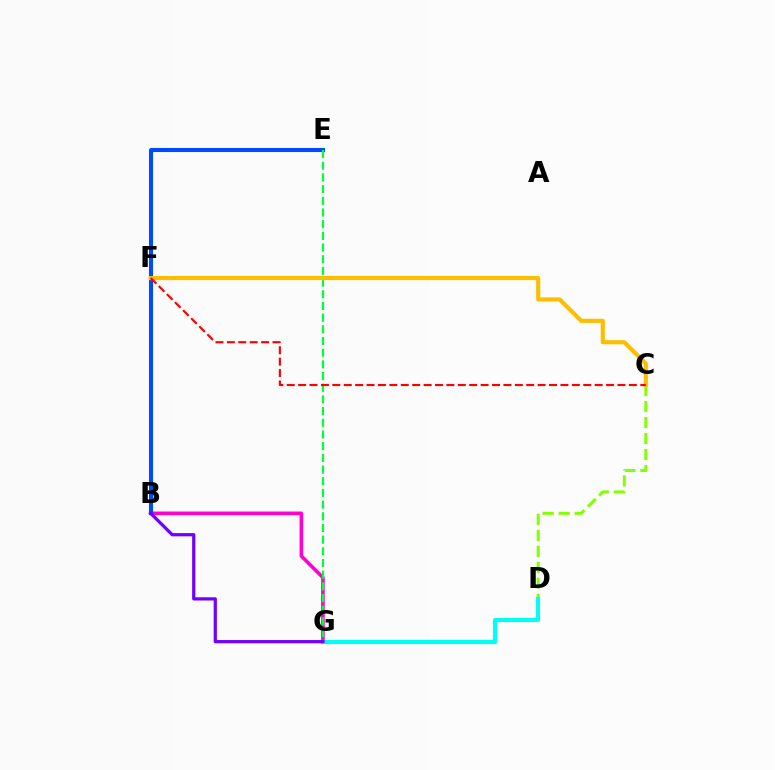{('B', 'G'): [{'color': '#ff00cf', 'line_style': 'solid', 'thickness': 2.59}, {'color': '#7200ff', 'line_style': 'solid', 'thickness': 2.34}], ('B', 'E'): [{'color': '#004bff', 'line_style': 'solid', 'thickness': 2.93}], ('C', 'D'): [{'color': '#84ff00', 'line_style': 'dashed', 'thickness': 2.17}], ('D', 'G'): [{'color': '#00fff6', 'line_style': 'solid', 'thickness': 2.97}], ('E', 'G'): [{'color': '#00ff39', 'line_style': 'dashed', 'thickness': 1.59}], ('C', 'F'): [{'color': '#ffbd00', 'line_style': 'solid', 'thickness': 2.97}, {'color': '#ff0000', 'line_style': 'dashed', 'thickness': 1.55}]}